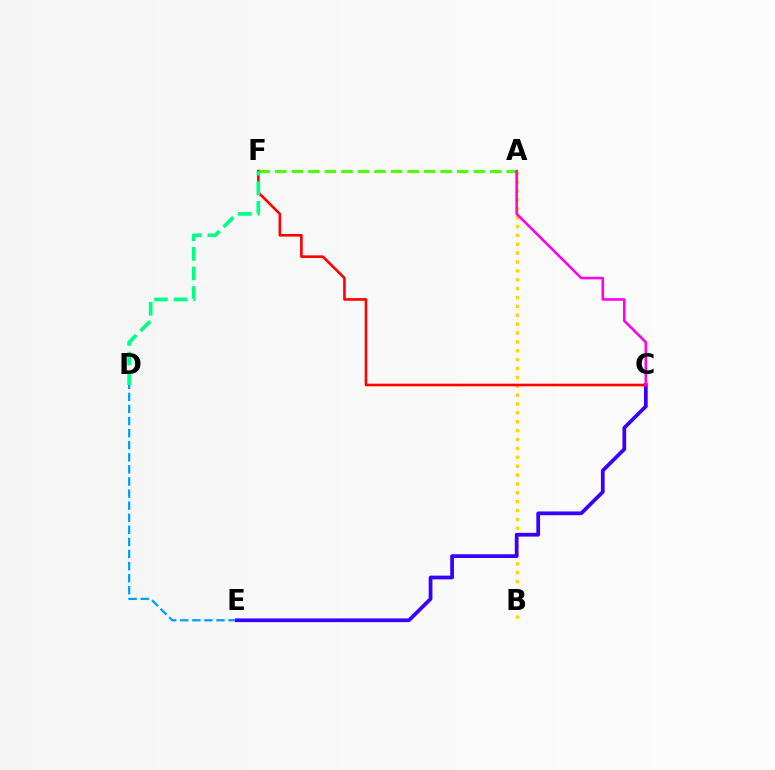{('A', 'F'): [{'color': '#4fff00', 'line_style': 'dashed', 'thickness': 2.25}], ('D', 'E'): [{'color': '#009eff', 'line_style': 'dashed', 'thickness': 1.64}], ('A', 'B'): [{'color': '#ffd500', 'line_style': 'dotted', 'thickness': 2.41}], ('C', 'E'): [{'color': '#3700ff', 'line_style': 'solid', 'thickness': 2.69}], ('C', 'F'): [{'color': '#ff0000', 'line_style': 'solid', 'thickness': 1.89}], ('D', 'F'): [{'color': '#00ff86', 'line_style': 'dashed', 'thickness': 2.66}], ('A', 'C'): [{'color': '#ff00ed', 'line_style': 'solid', 'thickness': 1.86}]}